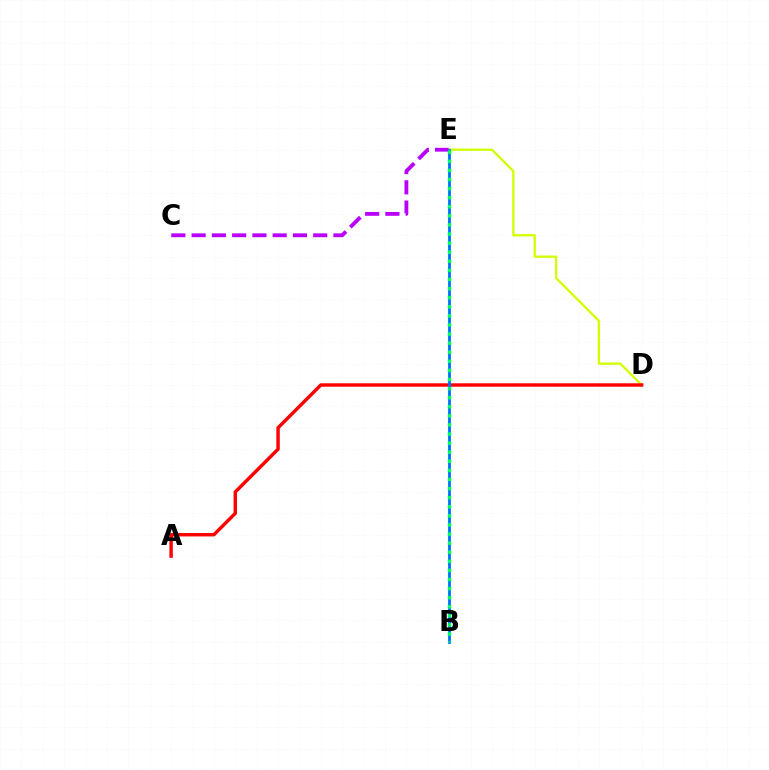{('C', 'E'): [{'color': '#b900ff', 'line_style': 'dashed', 'thickness': 2.75}], ('D', 'E'): [{'color': '#d1ff00', 'line_style': 'solid', 'thickness': 1.66}], ('A', 'D'): [{'color': '#ff0000', 'line_style': 'solid', 'thickness': 2.46}], ('B', 'E'): [{'color': '#0074ff', 'line_style': 'solid', 'thickness': 2.04}, {'color': '#00ff5c', 'line_style': 'dotted', 'thickness': 2.47}]}